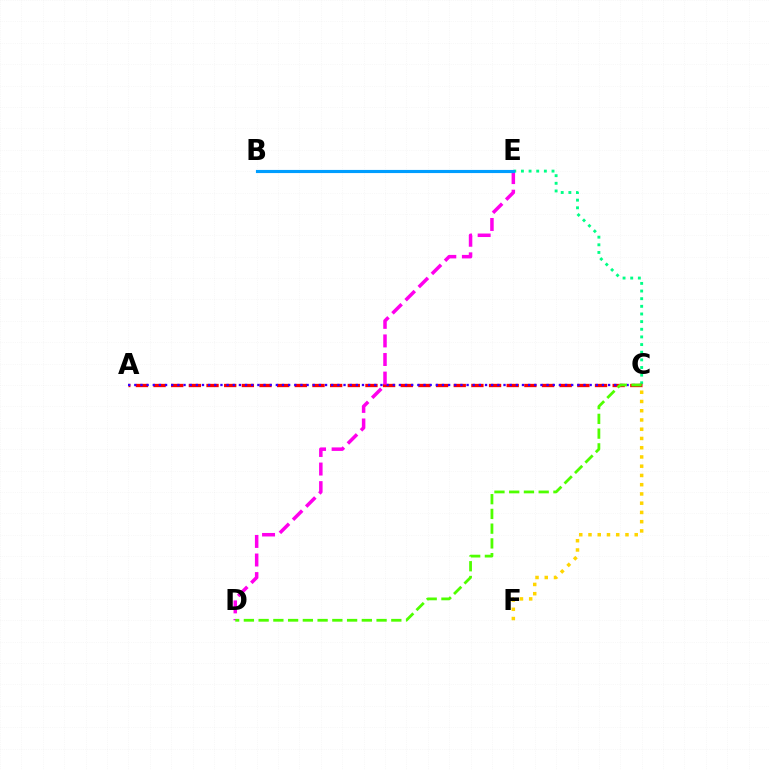{('C', 'E'): [{'color': '#00ff86', 'line_style': 'dotted', 'thickness': 2.08}], ('A', 'C'): [{'color': '#ff0000', 'line_style': 'dashed', 'thickness': 2.4}, {'color': '#3700ff', 'line_style': 'dotted', 'thickness': 1.67}], ('D', 'E'): [{'color': '#ff00ed', 'line_style': 'dashed', 'thickness': 2.52}], ('C', 'F'): [{'color': '#ffd500', 'line_style': 'dotted', 'thickness': 2.51}], ('B', 'E'): [{'color': '#009eff', 'line_style': 'solid', 'thickness': 2.26}], ('C', 'D'): [{'color': '#4fff00', 'line_style': 'dashed', 'thickness': 2.0}]}